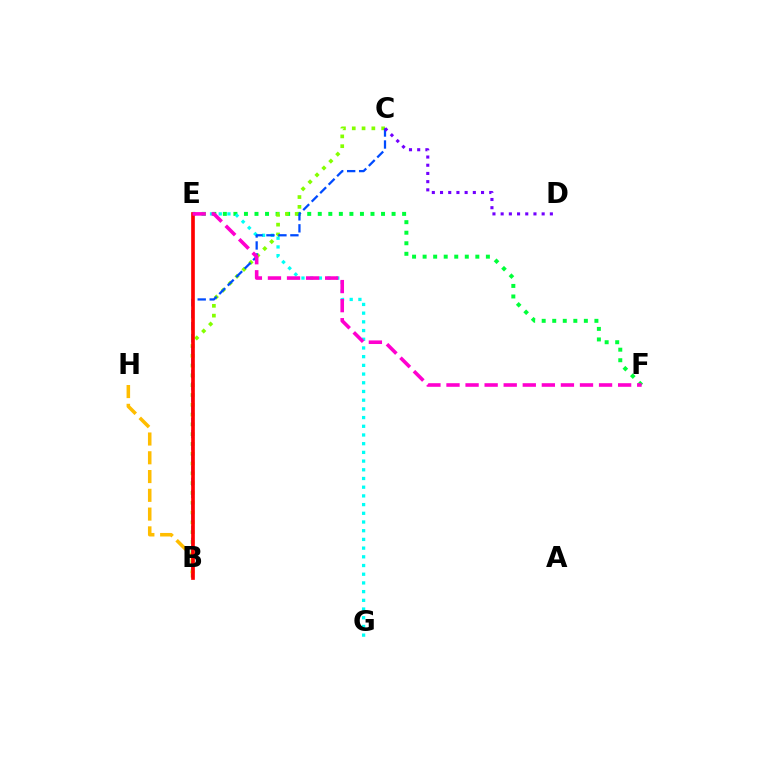{('E', 'F'): [{'color': '#00ff39', 'line_style': 'dotted', 'thickness': 2.87}, {'color': '#ff00cf', 'line_style': 'dashed', 'thickness': 2.59}], ('B', 'C'): [{'color': '#84ff00', 'line_style': 'dotted', 'thickness': 2.66}, {'color': '#004bff', 'line_style': 'dashed', 'thickness': 1.63}], ('B', 'H'): [{'color': '#ffbd00', 'line_style': 'dashed', 'thickness': 2.55}], ('E', 'G'): [{'color': '#00fff6', 'line_style': 'dotted', 'thickness': 2.36}], ('B', 'E'): [{'color': '#ff0000', 'line_style': 'solid', 'thickness': 2.64}], ('C', 'D'): [{'color': '#7200ff', 'line_style': 'dotted', 'thickness': 2.23}]}